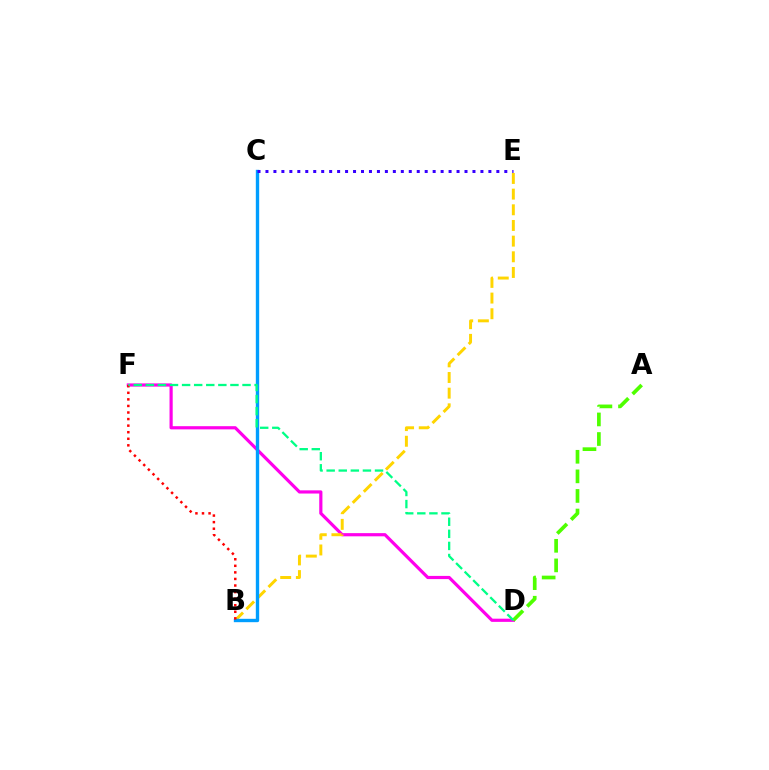{('D', 'F'): [{'color': '#ff00ed', 'line_style': 'solid', 'thickness': 2.29}, {'color': '#00ff86', 'line_style': 'dashed', 'thickness': 1.64}], ('B', 'E'): [{'color': '#ffd500', 'line_style': 'dashed', 'thickness': 2.13}], ('A', 'D'): [{'color': '#4fff00', 'line_style': 'dashed', 'thickness': 2.66}], ('B', 'C'): [{'color': '#009eff', 'line_style': 'solid', 'thickness': 2.43}], ('B', 'F'): [{'color': '#ff0000', 'line_style': 'dotted', 'thickness': 1.78}], ('C', 'E'): [{'color': '#3700ff', 'line_style': 'dotted', 'thickness': 2.16}]}